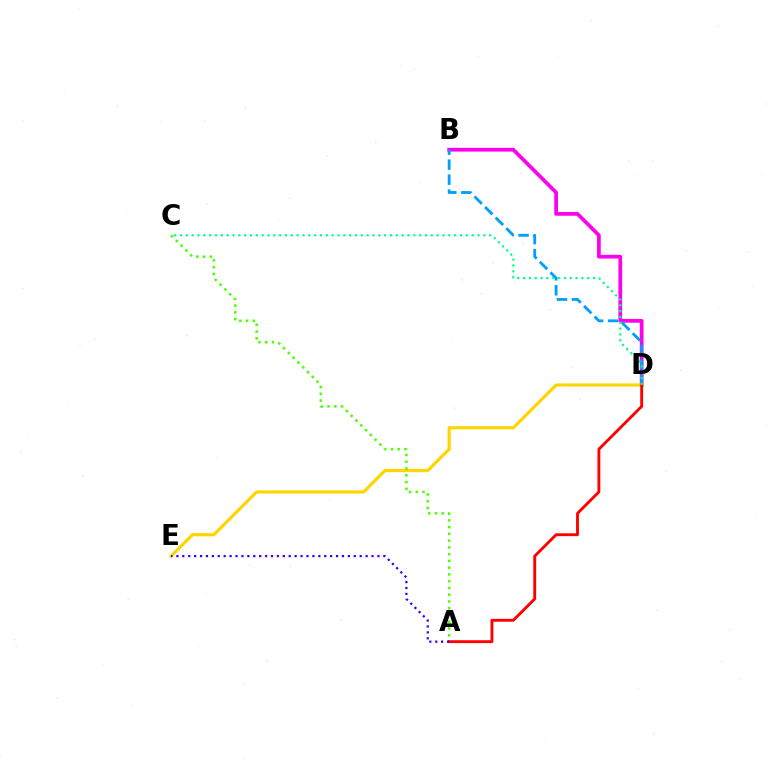{('B', 'D'): [{'color': '#ff00ed', 'line_style': 'solid', 'thickness': 2.69}, {'color': '#009eff', 'line_style': 'dashed', 'thickness': 2.04}], ('D', 'E'): [{'color': '#ffd500', 'line_style': 'solid', 'thickness': 2.29}], ('A', 'C'): [{'color': '#4fff00', 'line_style': 'dotted', 'thickness': 1.84}], ('A', 'D'): [{'color': '#ff0000', 'line_style': 'solid', 'thickness': 2.07}], ('A', 'E'): [{'color': '#3700ff', 'line_style': 'dotted', 'thickness': 1.61}], ('C', 'D'): [{'color': '#00ff86', 'line_style': 'dotted', 'thickness': 1.59}]}